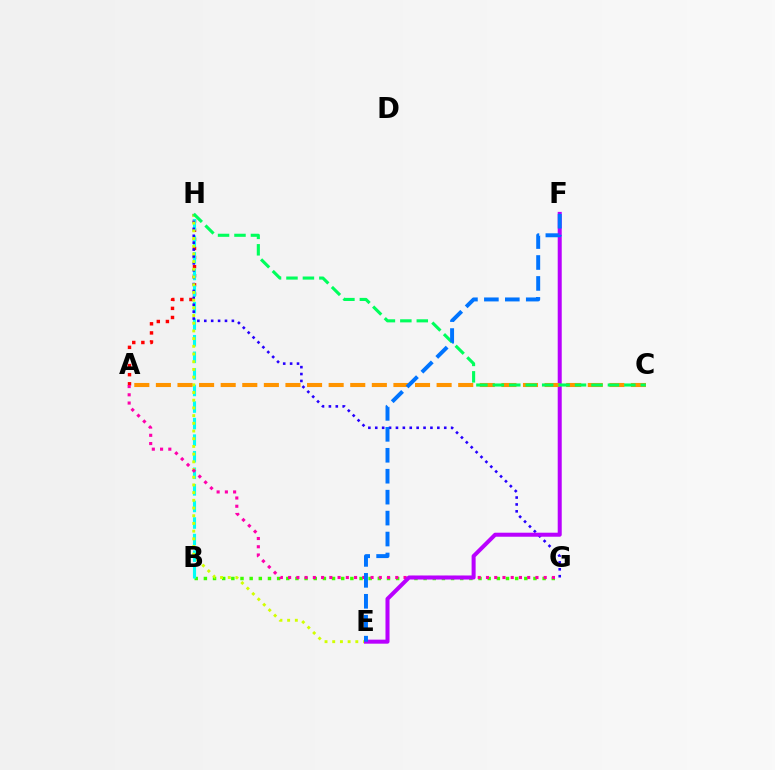{('A', 'H'): [{'color': '#ff0000', 'line_style': 'dotted', 'thickness': 2.47}], ('B', 'G'): [{'color': '#3dff00', 'line_style': 'dotted', 'thickness': 2.49}], ('B', 'H'): [{'color': '#00fff6', 'line_style': 'dashed', 'thickness': 2.25}], ('G', 'H'): [{'color': '#2500ff', 'line_style': 'dotted', 'thickness': 1.87}], ('E', 'H'): [{'color': '#d1ff00', 'line_style': 'dotted', 'thickness': 2.09}], ('A', 'G'): [{'color': '#ff00ac', 'line_style': 'dotted', 'thickness': 2.24}], ('E', 'F'): [{'color': '#b900ff', 'line_style': 'solid', 'thickness': 2.89}, {'color': '#0074ff', 'line_style': 'dashed', 'thickness': 2.84}], ('A', 'C'): [{'color': '#ff9400', 'line_style': 'dashed', 'thickness': 2.93}], ('C', 'H'): [{'color': '#00ff5c', 'line_style': 'dashed', 'thickness': 2.23}]}